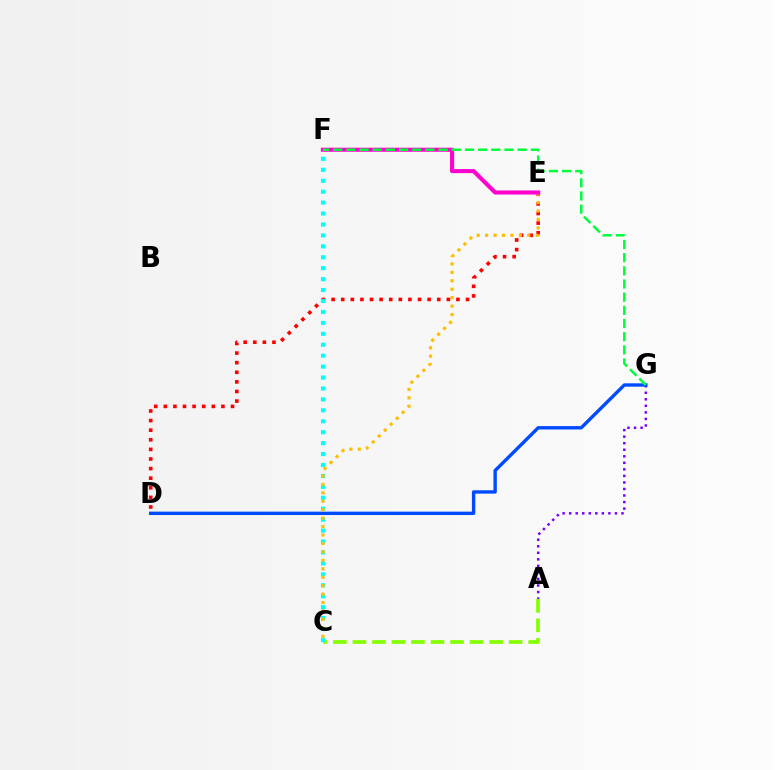{('D', 'E'): [{'color': '#ff0000', 'line_style': 'dotted', 'thickness': 2.61}], ('A', 'C'): [{'color': '#84ff00', 'line_style': 'dashed', 'thickness': 2.65}], ('A', 'G'): [{'color': '#7200ff', 'line_style': 'dotted', 'thickness': 1.78}], ('D', 'G'): [{'color': '#004bff', 'line_style': 'solid', 'thickness': 2.43}], ('C', 'F'): [{'color': '#00fff6', 'line_style': 'dotted', 'thickness': 2.97}], ('C', 'E'): [{'color': '#ffbd00', 'line_style': 'dotted', 'thickness': 2.29}], ('E', 'F'): [{'color': '#ff00cf', 'line_style': 'solid', 'thickness': 2.94}], ('F', 'G'): [{'color': '#00ff39', 'line_style': 'dashed', 'thickness': 1.79}]}